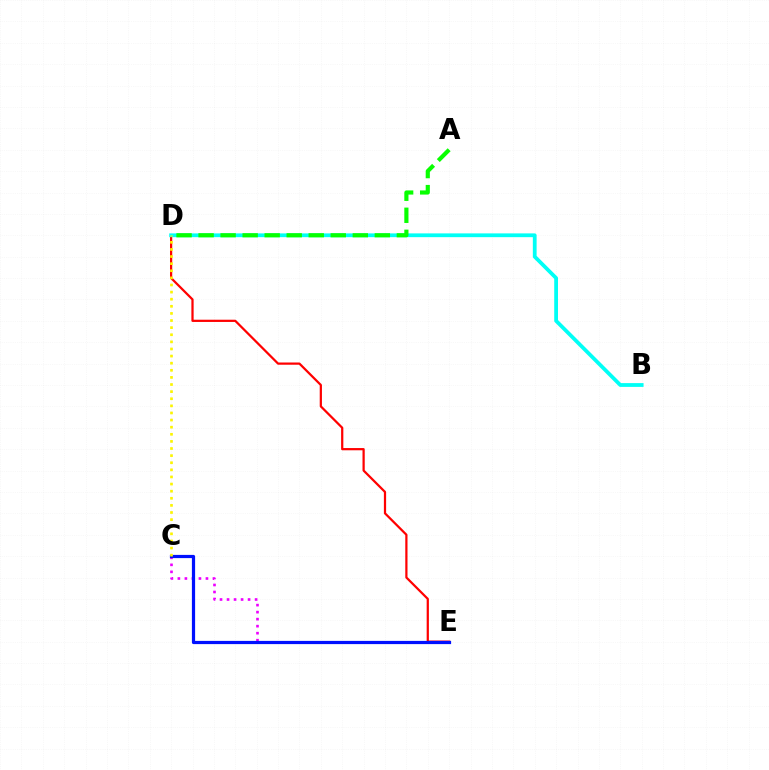{('D', 'E'): [{'color': '#ff0000', 'line_style': 'solid', 'thickness': 1.61}], ('B', 'D'): [{'color': '#00fff6', 'line_style': 'solid', 'thickness': 2.72}], ('C', 'E'): [{'color': '#ee00ff', 'line_style': 'dotted', 'thickness': 1.91}, {'color': '#0010ff', 'line_style': 'solid', 'thickness': 2.31}], ('A', 'D'): [{'color': '#08ff00', 'line_style': 'dashed', 'thickness': 2.99}], ('C', 'D'): [{'color': '#fcf500', 'line_style': 'dotted', 'thickness': 1.93}]}